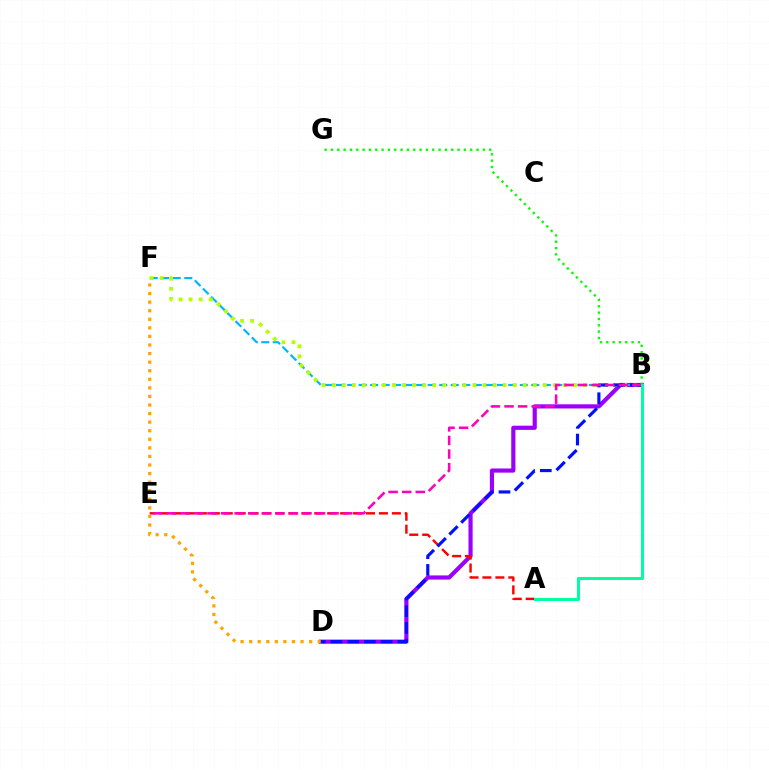{('B', 'D'): [{'color': '#9b00ff', 'line_style': 'solid', 'thickness': 3.0}, {'color': '#0010ff', 'line_style': 'dashed', 'thickness': 2.27}], ('B', 'F'): [{'color': '#00b5ff', 'line_style': 'dashed', 'thickness': 1.56}, {'color': '#b3ff00', 'line_style': 'dotted', 'thickness': 2.73}], ('A', 'E'): [{'color': '#ff0000', 'line_style': 'dashed', 'thickness': 1.76}], ('D', 'F'): [{'color': '#ffa500', 'line_style': 'dotted', 'thickness': 2.33}], ('B', 'G'): [{'color': '#08ff00', 'line_style': 'dotted', 'thickness': 1.72}], ('B', 'E'): [{'color': '#ff00bd', 'line_style': 'dashed', 'thickness': 1.84}], ('A', 'B'): [{'color': '#00ff9d', 'line_style': 'solid', 'thickness': 2.18}]}